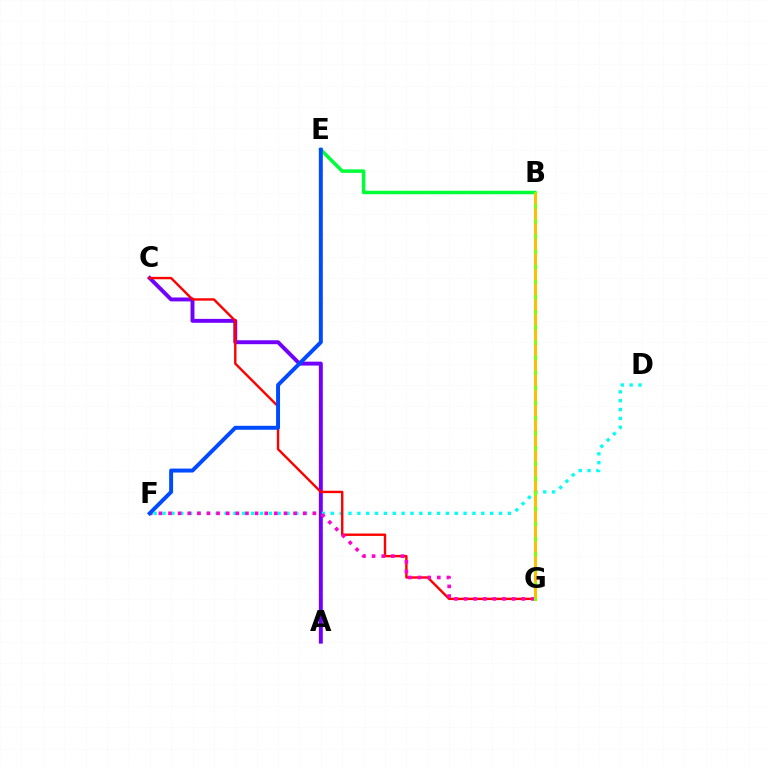{('A', 'C'): [{'color': '#7200ff', 'line_style': 'solid', 'thickness': 2.83}], ('D', 'F'): [{'color': '#00fff6', 'line_style': 'dotted', 'thickness': 2.41}], ('C', 'G'): [{'color': '#ff0000', 'line_style': 'solid', 'thickness': 1.73}], ('B', 'E'): [{'color': '#00ff39', 'line_style': 'solid', 'thickness': 2.53}], ('F', 'G'): [{'color': '#ff00cf', 'line_style': 'dotted', 'thickness': 2.61}], ('B', 'G'): [{'color': '#84ff00', 'line_style': 'solid', 'thickness': 2.23}, {'color': '#ffbd00', 'line_style': 'dashed', 'thickness': 2.06}], ('E', 'F'): [{'color': '#004bff', 'line_style': 'solid', 'thickness': 2.84}]}